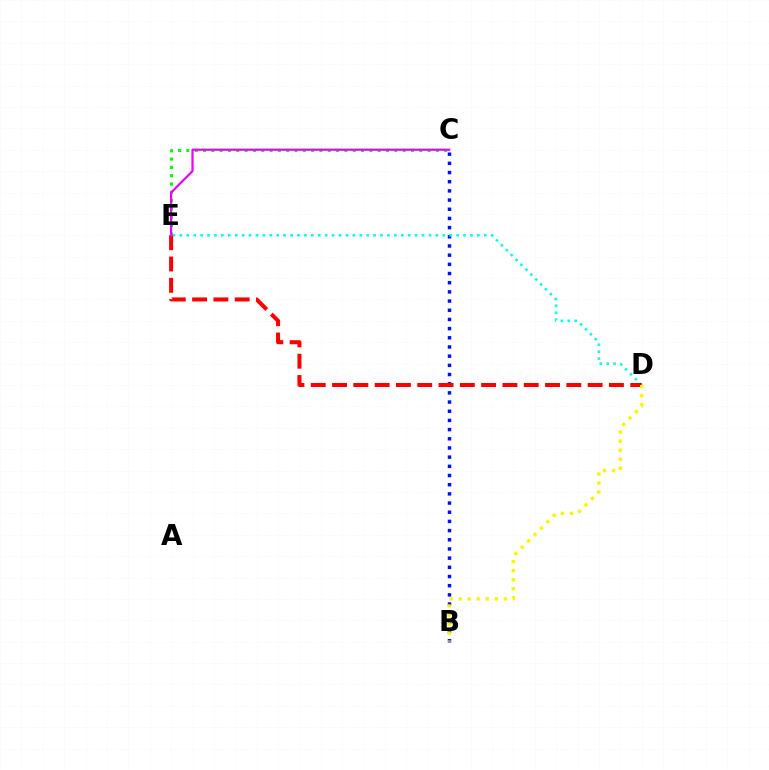{('C', 'E'): [{'color': '#08ff00', 'line_style': 'dotted', 'thickness': 2.26}, {'color': '#ee00ff', 'line_style': 'solid', 'thickness': 1.59}], ('B', 'C'): [{'color': '#0010ff', 'line_style': 'dotted', 'thickness': 2.49}], ('D', 'E'): [{'color': '#00fff6', 'line_style': 'dotted', 'thickness': 1.88}, {'color': '#ff0000', 'line_style': 'dashed', 'thickness': 2.89}], ('B', 'D'): [{'color': '#fcf500', 'line_style': 'dotted', 'thickness': 2.46}]}